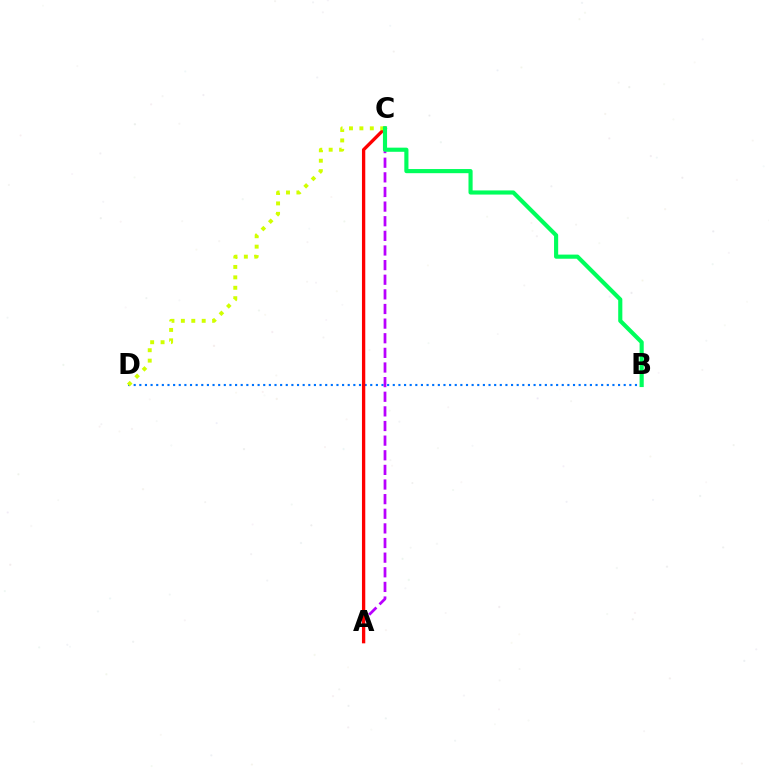{('B', 'D'): [{'color': '#0074ff', 'line_style': 'dotted', 'thickness': 1.53}], ('A', 'C'): [{'color': '#b900ff', 'line_style': 'dashed', 'thickness': 1.99}, {'color': '#ff0000', 'line_style': 'solid', 'thickness': 2.39}], ('C', 'D'): [{'color': '#d1ff00', 'line_style': 'dotted', 'thickness': 2.83}], ('B', 'C'): [{'color': '#00ff5c', 'line_style': 'solid', 'thickness': 2.98}]}